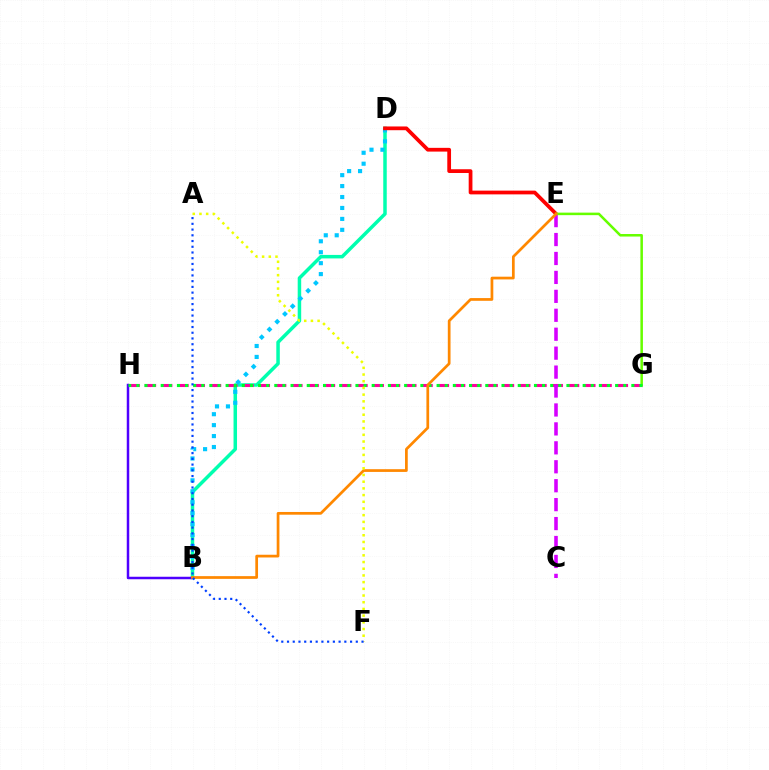{('B', 'D'): [{'color': '#00ffaf', 'line_style': 'solid', 'thickness': 2.51}, {'color': '#00c7ff', 'line_style': 'dotted', 'thickness': 2.97}], ('G', 'H'): [{'color': '#ff00a0', 'line_style': 'dashed', 'thickness': 2.21}, {'color': '#00ff27', 'line_style': 'dotted', 'thickness': 2.2}], ('D', 'E'): [{'color': '#ff0000', 'line_style': 'solid', 'thickness': 2.7}], ('C', 'E'): [{'color': '#d600ff', 'line_style': 'dashed', 'thickness': 2.57}], ('B', 'H'): [{'color': '#4f00ff', 'line_style': 'solid', 'thickness': 1.79}], ('E', 'G'): [{'color': '#66ff00', 'line_style': 'solid', 'thickness': 1.82}], ('B', 'E'): [{'color': '#ff8800', 'line_style': 'solid', 'thickness': 1.96}], ('A', 'F'): [{'color': '#eeff00', 'line_style': 'dotted', 'thickness': 1.82}, {'color': '#003fff', 'line_style': 'dotted', 'thickness': 1.56}]}